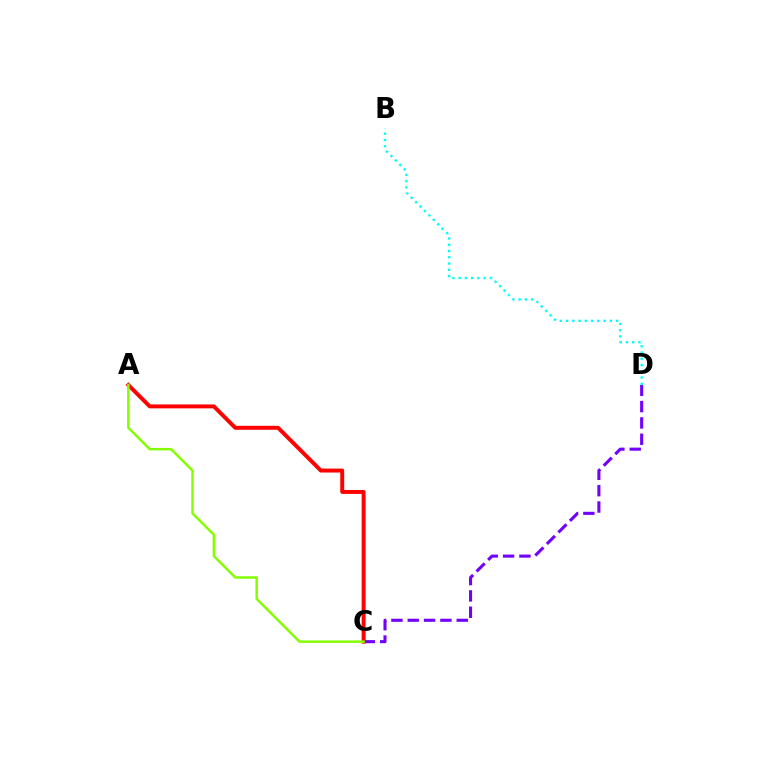{('C', 'D'): [{'color': '#7200ff', 'line_style': 'dashed', 'thickness': 2.22}], ('A', 'C'): [{'color': '#ff0000', 'line_style': 'solid', 'thickness': 2.84}, {'color': '#84ff00', 'line_style': 'solid', 'thickness': 1.78}], ('B', 'D'): [{'color': '#00fff6', 'line_style': 'dotted', 'thickness': 1.7}]}